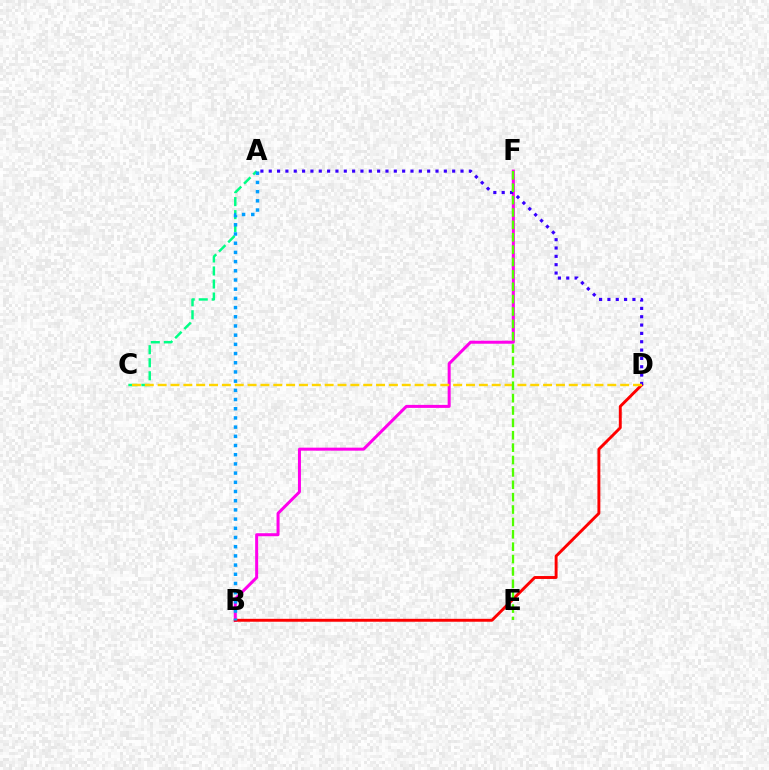{('B', 'F'): [{'color': '#ff00ed', 'line_style': 'solid', 'thickness': 2.17}], ('B', 'D'): [{'color': '#ff0000', 'line_style': 'solid', 'thickness': 2.1}], ('A', 'D'): [{'color': '#3700ff', 'line_style': 'dotted', 'thickness': 2.27}], ('A', 'C'): [{'color': '#00ff86', 'line_style': 'dashed', 'thickness': 1.77}], ('C', 'D'): [{'color': '#ffd500', 'line_style': 'dashed', 'thickness': 1.75}], ('E', 'F'): [{'color': '#4fff00', 'line_style': 'dashed', 'thickness': 1.68}], ('A', 'B'): [{'color': '#009eff', 'line_style': 'dotted', 'thickness': 2.5}]}